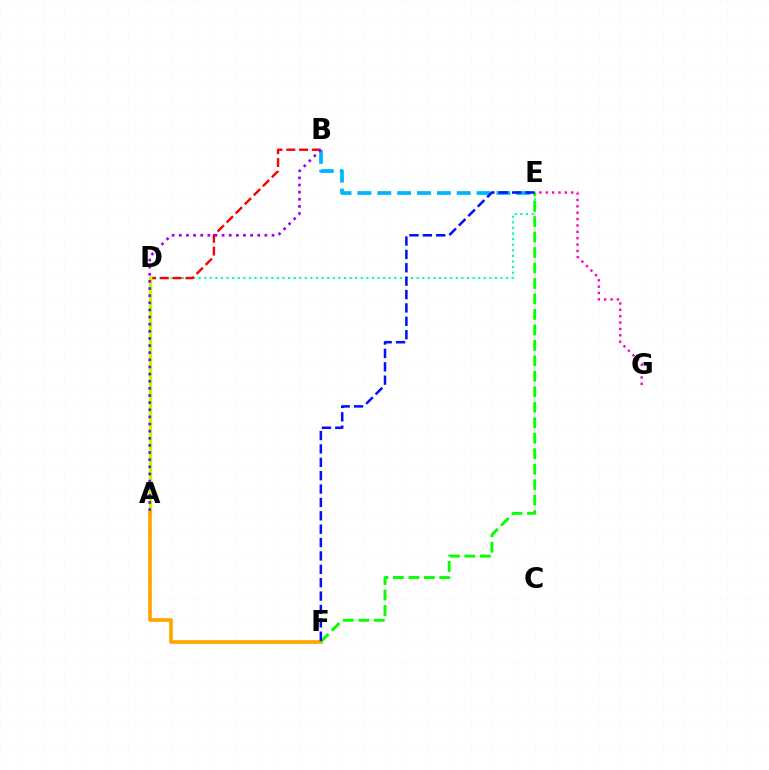{('D', 'E'): [{'color': '#00ff9d', 'line_style': 'dotted', 'thickness': 1.52}], ('B', 'D'): [{'color': '#ff0000', 'line_style': 'dashed', 'thickness': 1.74}], ('A', 'D'): [{'color': '#b3ff00', 'line_style': 'solid', 'thickness': 2.48}], ('E', 'G'): [{'color': '#ff00bd', 'line_style': 'dotted', 'thickness': 1.73}], ('A', 'F'): [{'color': '#ffa500', 'line_style': 'solid', 'thickness': 2.65}], ('B', 'E'): [{'color': '#00b5ff', 'line_style': 'dashed', 'thickness': 2.7}], ('E', 'F'): [{'color': '#08ff00', 'line_style': 'dashed', 'thickness': 2.1}, {'color': '#0010ff', 'line_style': 'dashed', 'thickness': 1.82}], ('A', 'B'): [{'color': '#9b00ff', 'line_style': 'dotted', 'thickness': 1.94}]}